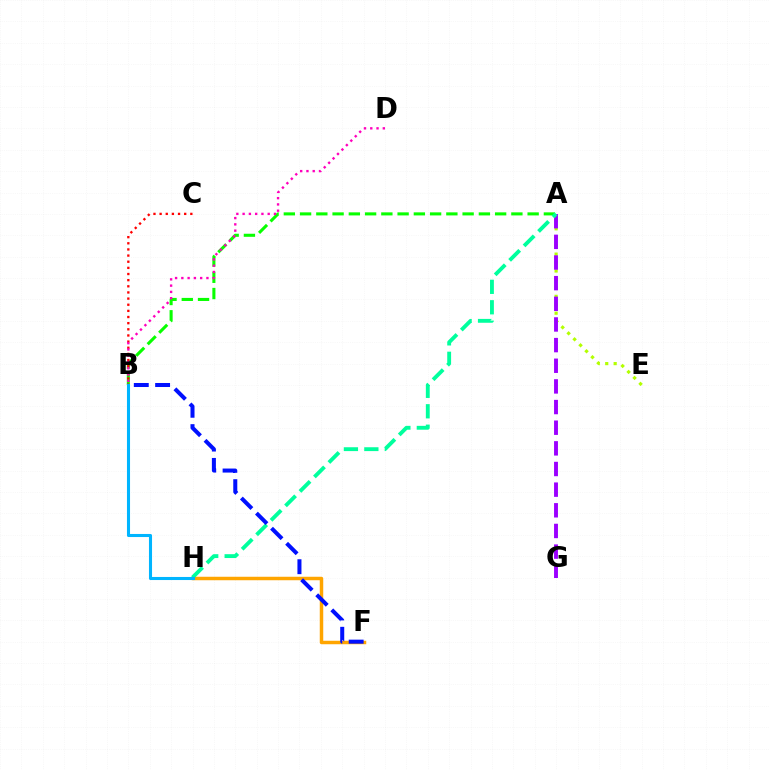{('A', 'E'): [{'color': '#b3ff00', 'line_style': 'dotted', 'thickness': 2.29}], ('A', 'B'): [{'color': '#08ff00', 'line_style': 'dashed', 'thickness': 2.21}], ('A', 'G'): [{'color': '#9b00ff', 'line_style': 'dashed', 'thickness': 2.81}], ('B', 'C'): [{'color': '#ff0000', 'line_style': 'dotted', 'thickness': 1.67}], ('F', 'H'): [{'color': '#ffa500', 'line_style': 'solid', 'thickness': 2.51}], ('A', 'H'): [{'color': '#00ff9d', 'line_style': 'dashed', 'thickness': 2.78}], ('B', 'H'): [{'color': '#00b5ff', 'line_style': 'solid', 'thickness': 2.22}], ('B', 'D'): [{'color': '#ff00bd', 'line_style': 'dotted', 'thickness': 1.7}], ('B', 'F'): [{'color': '#0010ff', 'line_style': 'dashed', 'thickness': 2.9}]}